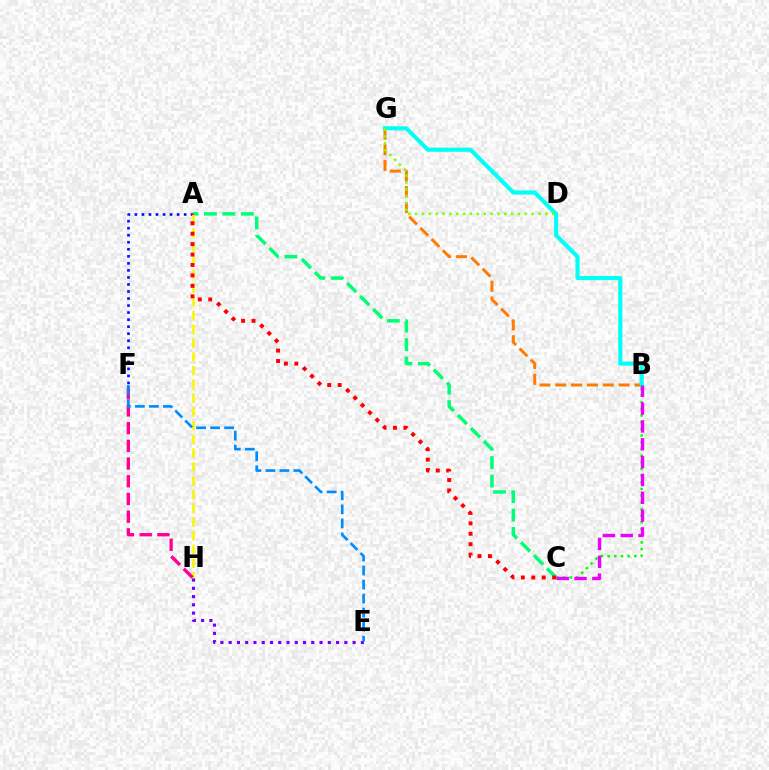{('A', 'F'): [{'color': '#0010ff', 'line_style': 'dotted', 'thickness': 1.91}], ('B', 'G'): [{'color': '#ff7c00', 'line_style': 'dashed', 'thickness': 2.15}, {'color': '#00fff6', 'line_style': 'solid', 'thickness': 2.96}], ('B', 'C'): [{'color': '#08ff00', 'line_style': 'dotted', 'thickness': 1.81}, {'color': '#ee00ff', 'line_style': 'dashed', 'thickness': 2.42}], ('A', 'C'): [{'color': '#00ff74', 'line_style': 'dashed', 'thickness': 2.51}, {'color': '#ff0000', 'line_style': 'dotted', 'thickness': 2.84}], ('A', 'H'): [{'color': '#fcf500', 'line_style': 'dashed', 'thickness': 1.87}], ('E', 'H'): [{'color': '#7200ff', 'line_style': 'dotted', 'thickness': 2.24}], ('F', 'H'): [{'color': '#ff0094', 'line_style': 'dashed', 'thickness': 2.41}], ('E', 'F'): [{'color': '#008cff', 'line_style': 'dashed', 'thickness': 1.9}], ('D', 'G'): [{'color': '#84ff00', 'line_style': 'dotted', 'thickness': 1.86}]}